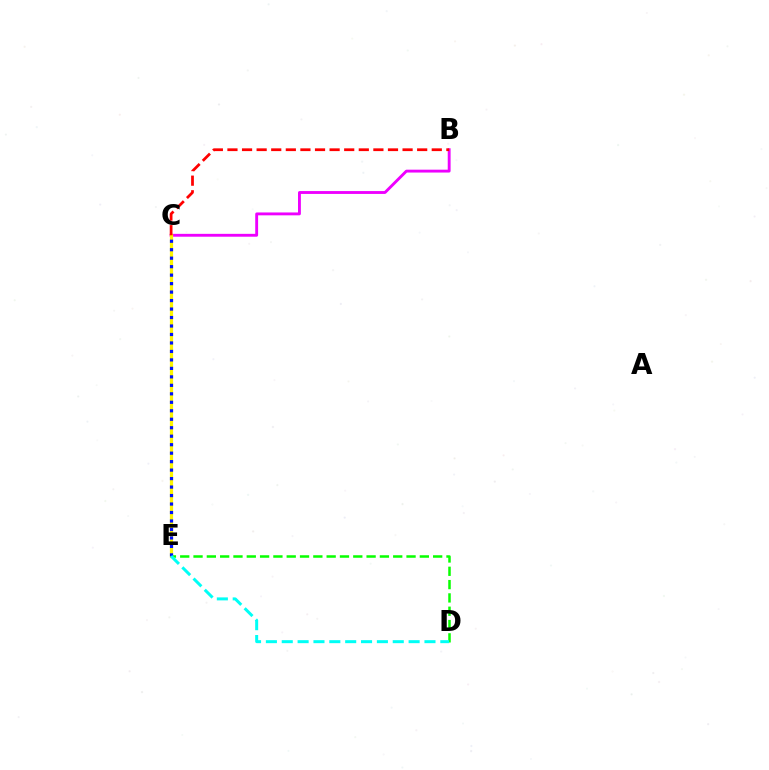{('D', 'E'): [{'color': '#08ff00', 'line_style': 'dashed', 'thickness': 1.81}, {'color': '#00fff6', 'line_style': 'dashed', 'thickness': 2.15}], ('B', 'C'): [{'color': '#ee00ff', 'line_style': 'solid', 'thickness': 2.07}, {'color': '#ff0000', 'line_style': 'dashed', 'thickness': 1.98}], ('C', 'E'): [{'color': '#fcf500', 'line_style': 'solid', 'thickness': 2.3}, {'color': '#0010ff', 'line_style': 'dotted', 'thickness': 2.3}]}